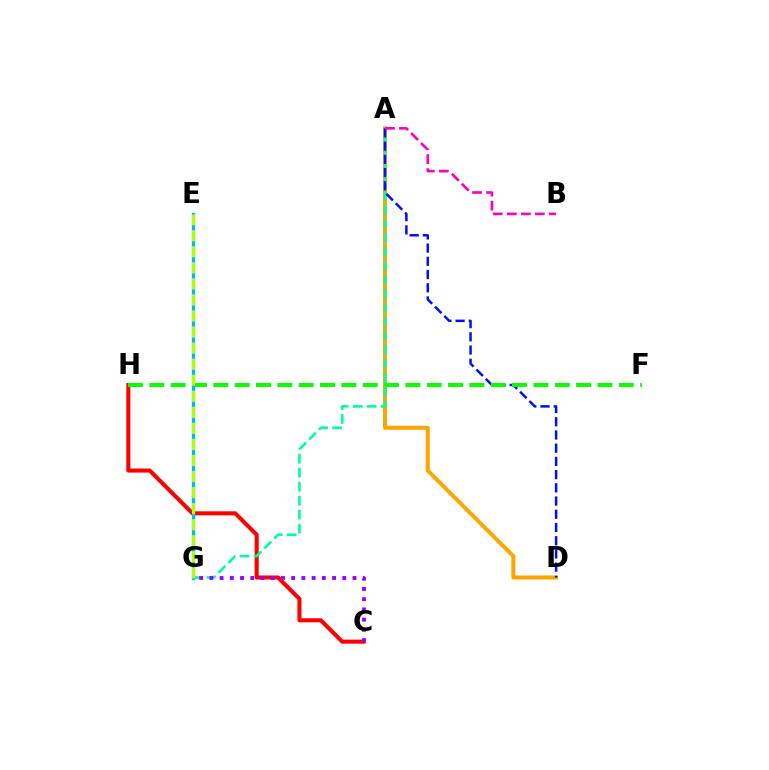{('C', 'H'): [{'color': '#ff0000', 'line_style': 'solid', 'thickness': 2.92}], ('A', 'D'): [{'color': '#ffa500', 'line_style': 'solid', 'thickness': 2.88}, {'color': '#0010ff', 'line_style': 'dashed', 'thickness': 1.8}], ('A', 'G'): [{'color': '#00ff9d', 'line_style': 'dashed', 'thickness': 1.9}], ('F', 'H'): [{'color': '#08ff00', 'line_style': 'dashed', 'thickness': 2.9}], ('A', 'B'): [{'color': '#ff00bd', 'line_style': 'dashed', 'thickness': 1.91}], ('E', 'G'): [{'color': '#00b5ff', 'line_style': 'solid', 'thickness': 2.39}, {'color': '#b3ff00', 'line_style': 'dashed', 'thickness': 2.18}], ('C', 'G'): [{'color': '#9b00ff', 'line_style': 'dotted', 'thickness': 2.78}]}